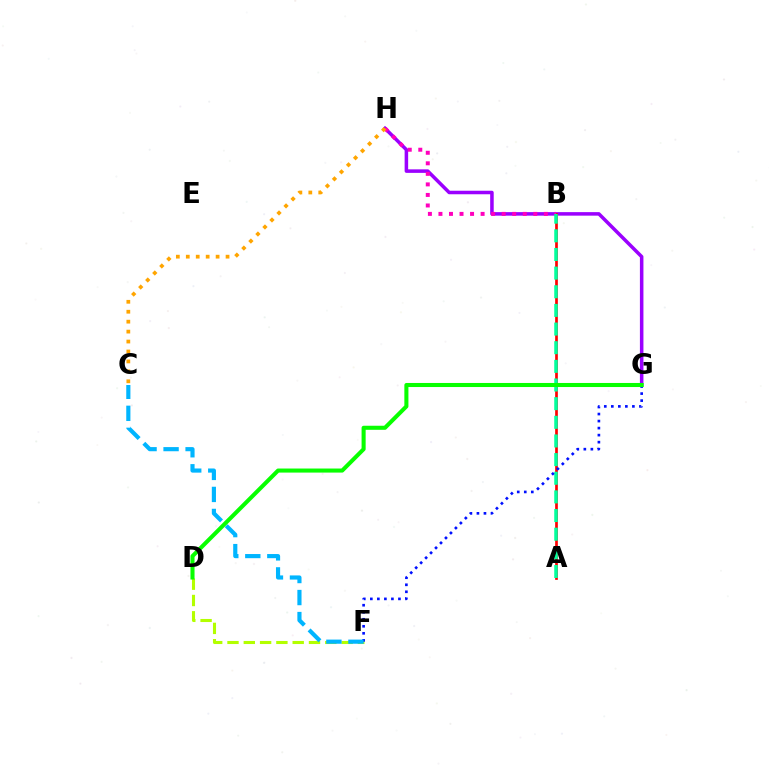{('G', 'H'): [{'color': '#9b00ff', 'line_style': 'solid', 'thickness': 2.54}], ('D', 'F'): [{'color': '#b3ff00', 'line_style': 'dashed', 'thickness': 2.21}], ('A', 'B'): [{'color': '#ff0000', 'line_style': 'solid', 'thickness': 1.94}, {'color': '#00ff9d', 'line_style': 'dashed', 'thickness': 2.53}], ('B', 'H'): [{'color': '#ff00bd', 'line_style': 'dotted', 'thickness': 2.86}], ('F', 'G'): [{'color': '#0010ff', 'line_style': 'dotted', 'thickness': 1.91}], ('C', 'F'): [{'color': '#00b5ff', 'line_style': 'dashed', 'thickness': 2.99}], ('C', 'H'): [{'color': '#ffa500', 'line_style': 'dotted', 'thickness': 2.7}], ('D', 'G'): [{'color': '#08ff00', 'line_style': 'solid', 'thickness': 2.93}]}